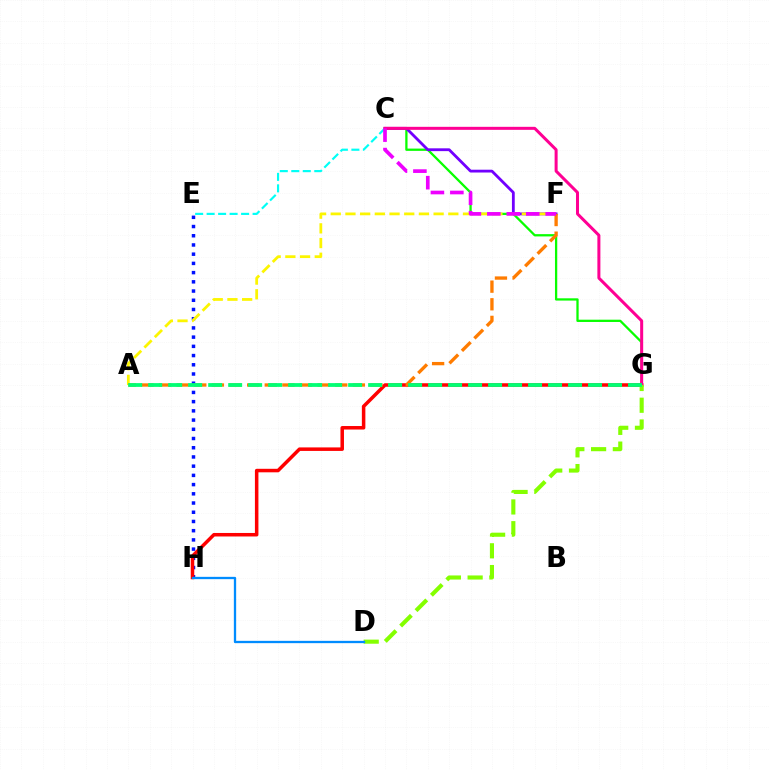{('C', 'G'): [{'color': '#08ff00', 'line_style': 'solid', 'thickness': 1.64}, {'color': '#ff0094', 'line_style': 'solid', 'thickness': 2.17}], ('C', 'F'): [{'color': '#7200ff', 'line_style': 'solid', 'thickness': 2.02}, {'color': '#ee00ff', 'line_style': 'dashed', 'thickness': 2.64}], ('C', 'E'): [{'color': '#00fff6', 'line_style': 'dashed', 'thickness': 1.56}], ('E', 'H'): [{'color': '#0010ff', 'line_style': 'dotted', 'thickness': 2.5}], ('A', 'F'): [{'color': '#fcf500', 'line_style': 'dashed', 'thickness': 2.0}, {'color': '#ff7c00', 'line_style': 'dashed', 'thickness': 2.39}], ('G', 'H'): [{'color': '#ff0000', 'line_style': 'solid', 'thickness': 2.53}], ('D', 'G'): [{'color': '#84ff00', 'line_style': 'dashed', 'thickness': 2.95}], ('D', 'H'): [{'color': '#008cff', 'line_style': 'solid', 'thickness': 1.66}], ('A', 'G'): [{'color': '#00ff74', 'line_style': 'dashed', 'thickness': 2.72}]}